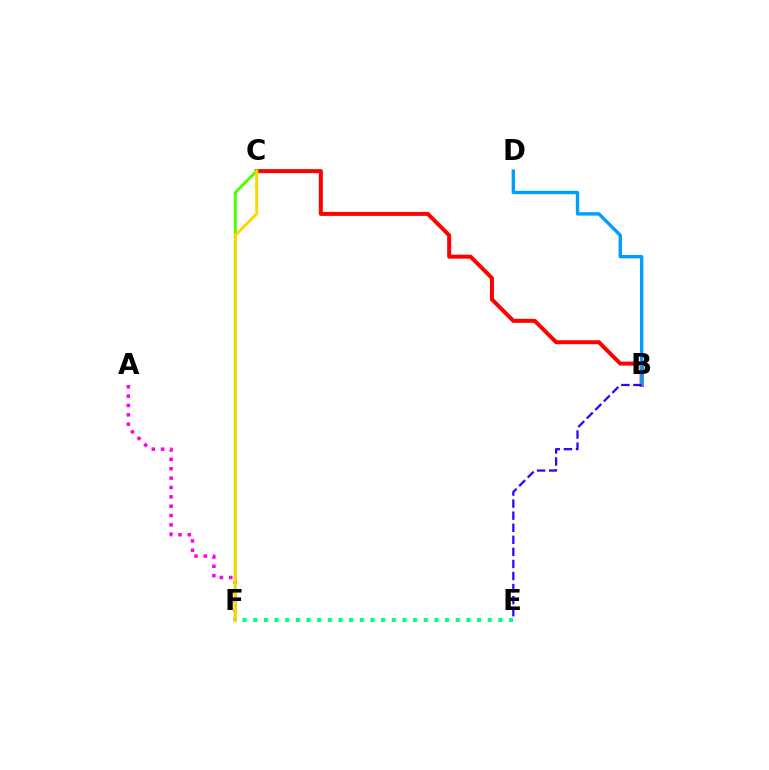{('A', 'F'): [{'color': '#ff00ed', 'line_style': 'dotted', 'thickness': 2.54}], ('B', 'C'): [{'color': '#ff0000', 'line_style': 'solid', 'thickness': 2.88}], ('B', 'D'): [{'color': '#009eff', 'line_style': 'solid', 'thickness': 2.43}], ('C', 'F'): [{'color': '#4fff00', 'line_style': 'solid', 'thickness': 2.14}, {'color': '#ffd500', 'line_style': 'solid', 'thickness': 2.1}], ('B', 'E'): [{'color': '#3700ff', 'line_style': 'dashed', 'thickness': 1.64}], ('E', 'F'): [{'color': '#00ff86', 'line_style': 'dotted', 'thickness': 2.9}]}